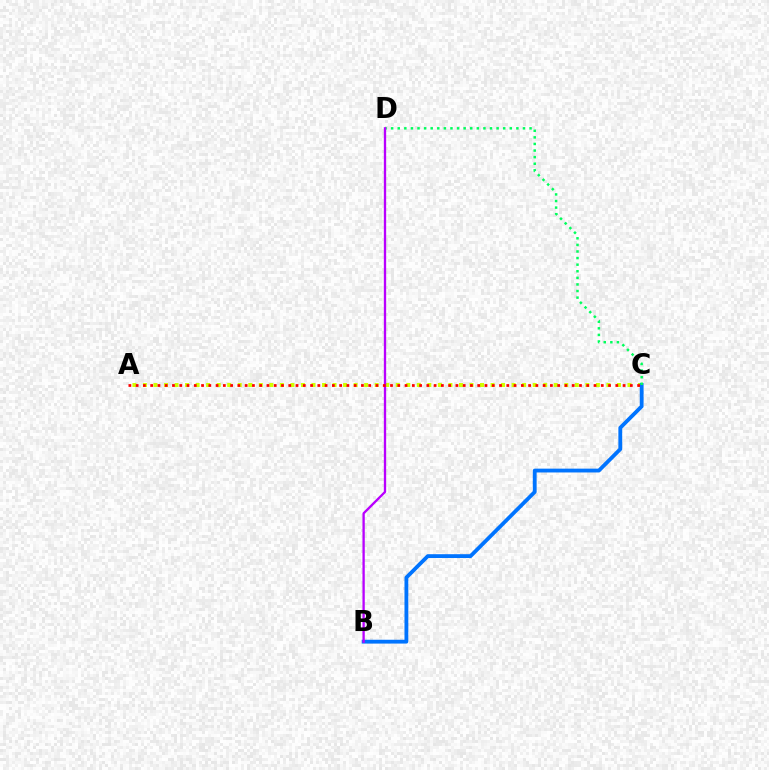{('A', 'C'): [{'color': '#d1ff00', 'line_style': 'dotted', 'thickness': 2.86}, {'color': '#ff0000', 'line_style': 'dotted', 'thickness': 1.97}], ('B', 'C'): [{'color': '#0074ff', 'line_style': 'solid', 'thickness': 2.75}], ('C', 'D'): [{'color': '#00ff5c', 'line_style': 'dotted', 'thickness': 1.79}], ('B', 'D'): [{'color': '#b900ff', 'line_style': 'solid', 'thickness': 1.67}]}